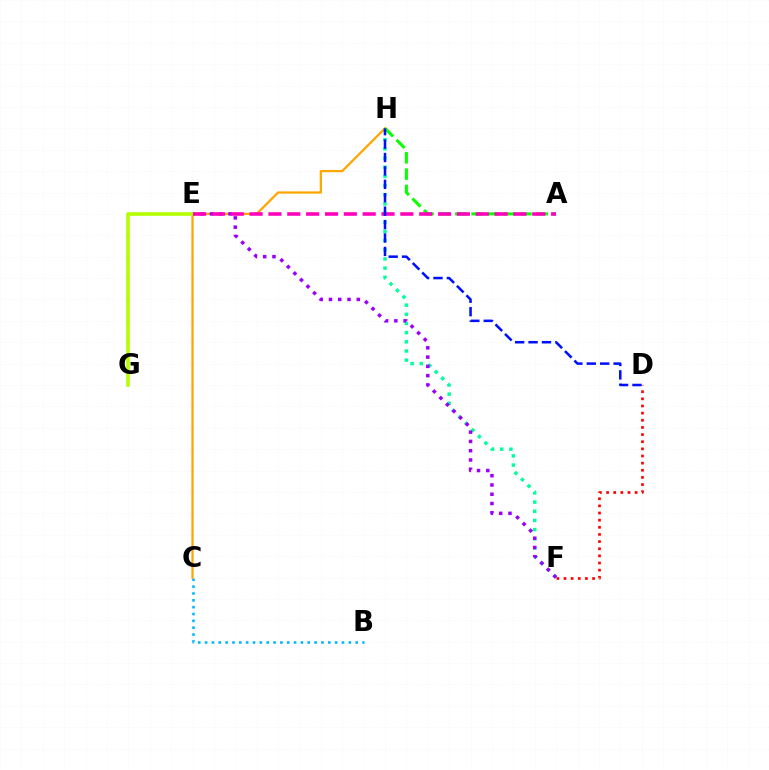{('F', 'H'): [{'color': '#00ff9d', 'line_style': 'dotted', 'thickness': 2.49}], ('B', 'C'): [{'color': '#00b5ff', 'line_style': 'dotted', 'thickness': 1.86}], ('C', 'H'): [{'color': '#ffa500', 'line_style': 'solid', 'thickness': 1.62}], ('A', 'H'): [{'color': '#08ff00', 'line_style': 'dashed', 'thickness': 2.22}], ('D', 'F'): [{'color': '#ff0000', 'line_style': 'dotted', 'thickness': 1.94}], ('E', 'F'): [{'color': '#9b00ff', 'line_style': 'dotted', 'thickness': 2.52}], ('E', 'G'): [{'color': '#b3ff00', 'line_style': 'solid', 'thickness': 2.6}], ('A', 'E'): [{'color': '#ff00bd', 'line_style': 'dashed', 'thickness': 2.56}], ('D', 'H'): [{'color': '#0010ff', 'line_style': 'dashed', 'thickness': 1.82}]}